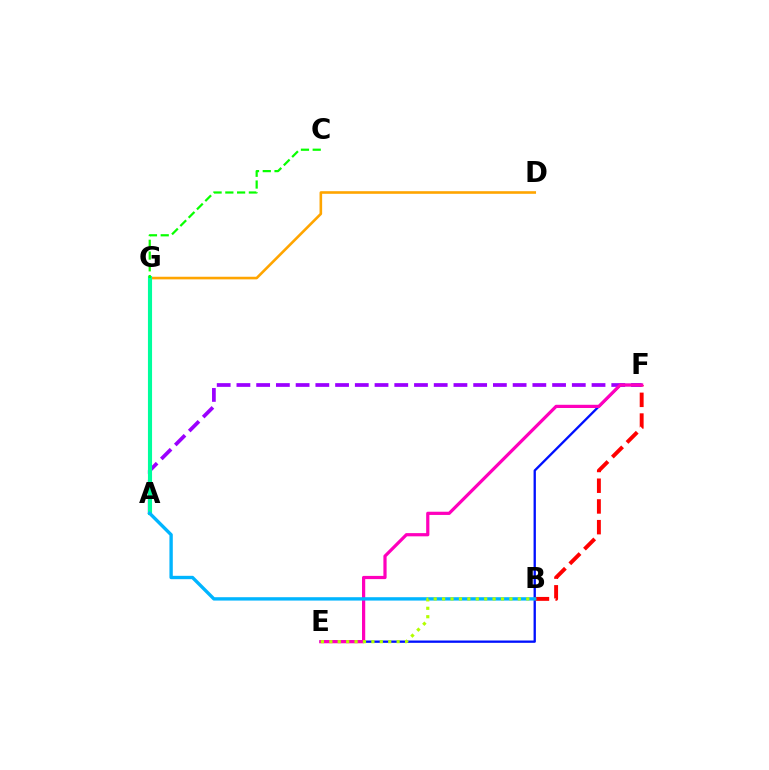{('A', 'F'): [{'color': '#9b00ff', 'line_style': 'dashed', 'thickness': 2.68}], ('E', 'F'): [{'color': '#0010ff', 'line_style': 'solid', 'thickness': 1.67}, {'color': '#ff00bd', 'line_style': 'solid', 'thickness': 2.31}], ('D', 'G'): [{'color': '#ffa500', 'line_style': 'solid', 'thickness': 1.88}], ('B', 'F'): [{'color': '#ff0000', 'line_style': 'dashed', 'thickness': 2.81}], ('A', 'G'): [{'color': '#00ff9d', 'line_style': 'solid', 'thickness': 2.96}], ('C', 'G'): [{'color': '#08ff00', 'line_style': 'dashed', 'thickness': 1.6}], ('A', 'B'): [{'color': '#00b5ff', 'line_style': 'solid', 'thickness': 2.42}], ('B', 'E'): [{'color': '#b3ff00', 'line_style': 'dotted', 'thickness': 2.29}]}